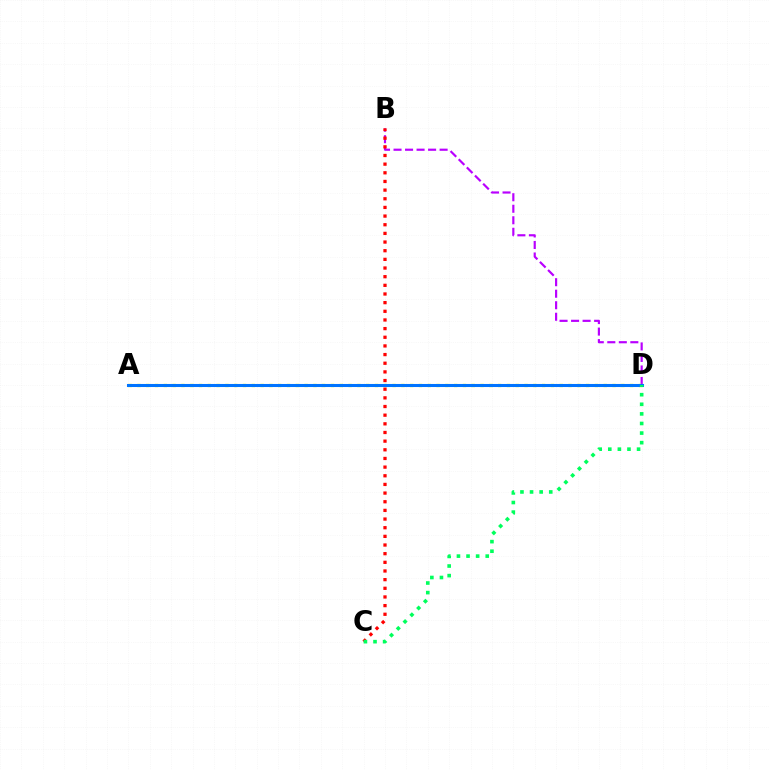{('B', 'D'): [{'color': '#b900ff', 'line_style': 'dashed', 'thickness': 1.57}], ('A', 'D'): [{'color': '#d1ff00', 'line_style': 'dotted', 'thickness': 2.39}, {'color': '#0074ff', 'line_style': 'solid', 'thickness': 2.2}], ('B', 'C'): [{'color': '#ff0000', 'line_style': 'dotted', 'thickness': 2.35}], ('C', 'D'): [{'color': '#00ff5c', 'line_style': 'dotted', 'thickness': 2.61}]}